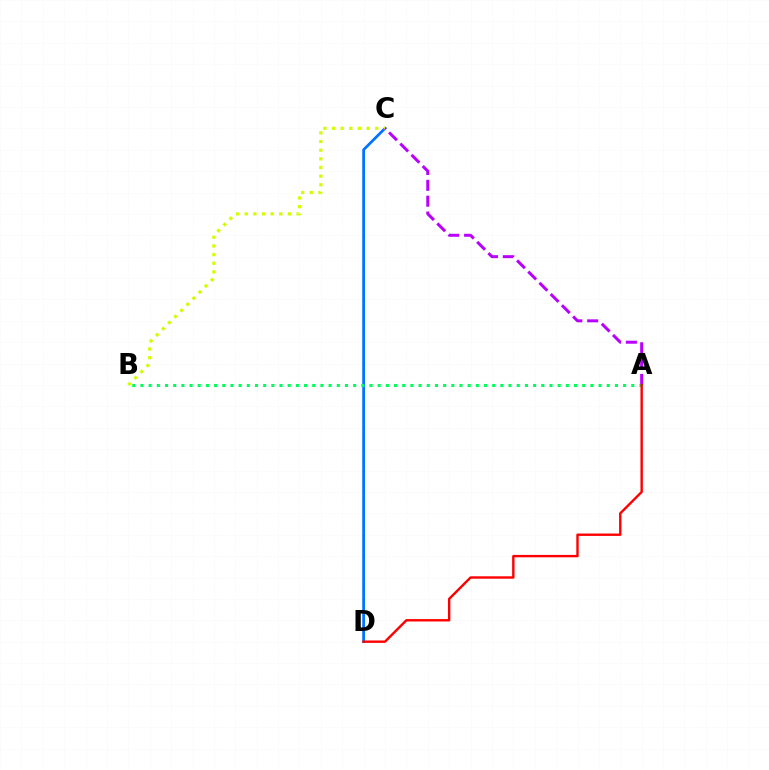{('C', 'D'): [{'color': '#0074ff', 'line_style': 'solid', 'thickness': 1.97}], ('B', 'C'): [{'color': '#d1ff00', 'line_style': 'dotted', 'thickness': 2.35}], ('A', 'C'): [{'color': '#b900ff', 'line_style': 'dashed', 'thickness': 2.15}], ('A', 'B'): [{'color': '#00ff5c', 'line_style': 'dotted', 'thickness': 2.22}], ('A', 'D'): [{'color': '#ff0000', 'line_style': 'solid', 'thickness': 1.73}]}